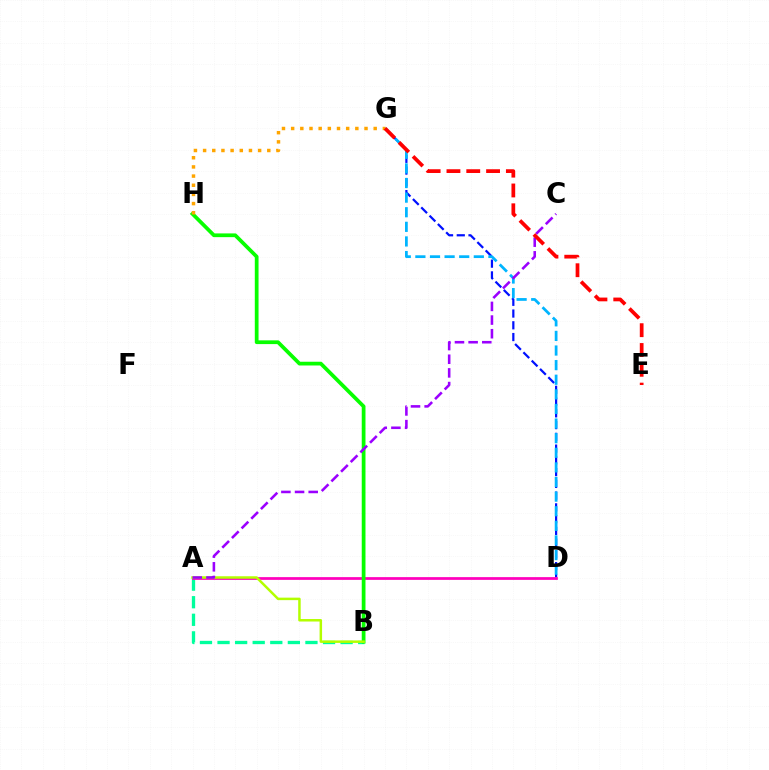{('D', 'G'): [{'color': '#0010ff', 'line_style': 'dashed', 'thickness': 1.6}, {'color': '#00b5ff', 'line_style': 'dashed', 'thickness': 1.98}], ('A', 'B'): [{'color': '#00ff9d', 'line_style': 'dashed', 'thickness': 2.39}, {'color': '#b3ff00', 'line_style': 'solid', 'thickness': 1.79}], ('A', 'D'): [{'color': '#ff00bd', 'line_style': 'solid', 'thickness': 1.97}], ('B', 'H'): [{'color': '#08ff00', 'line_style': 'solid', 'thickness': 2.7}], ('A', 'C'): [{'color': '#9b00ff', 'line_style': 'dashed', 'thickness': 1.86}], ('G', 'H'): [{'color': '#ffa500', 'line_style': 'dotted', 'thickness': 2.49}], ('E', 'G'): [{'color': '#ff0000', 'line_style': 'dashed', 'thickness': 2.69}]}